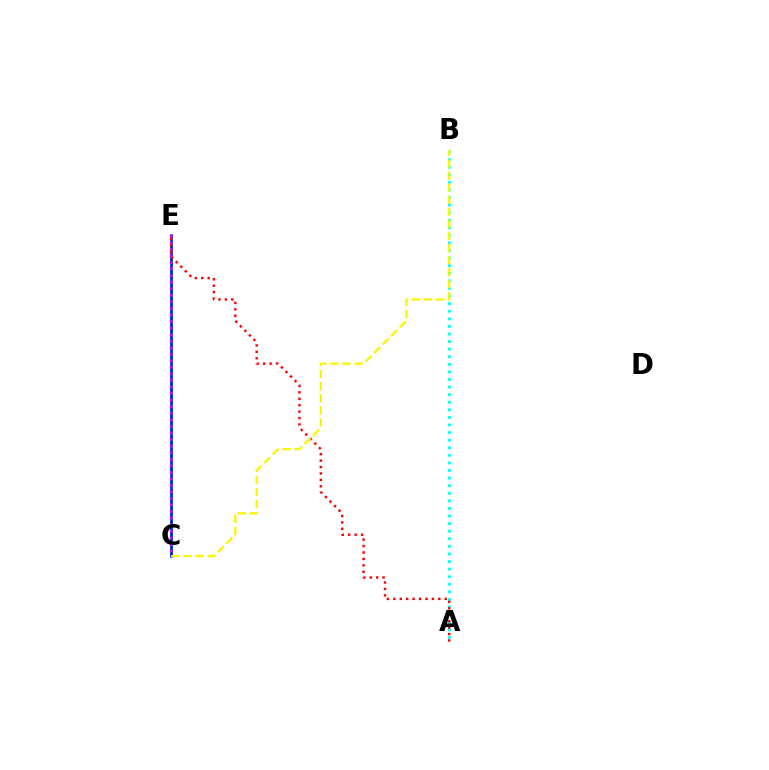{('A', 'B'): [{'color': '#00fff6', 'line_style': 'dotted', 'thickness': 2.06}], ('C', 'E'): [{'color': '#08ff00', 'line_style': 'dashed', 'thickness': 1.89}, {'color': '#0010ff', 'line_style': 'solid', 'thickness': 1.83}, {'color': '#ee00ff', 'line_style': 'dotted', 'thickness': 1.78}], ('A', 'E'): [{'color': '#ff0000', 'line_style': 'dotted', 'thickness': 1.75}], ('B', 'C'): [{'color': '#fcf500', 'line_style': 'dashed', 'thickness': 1.64}]}